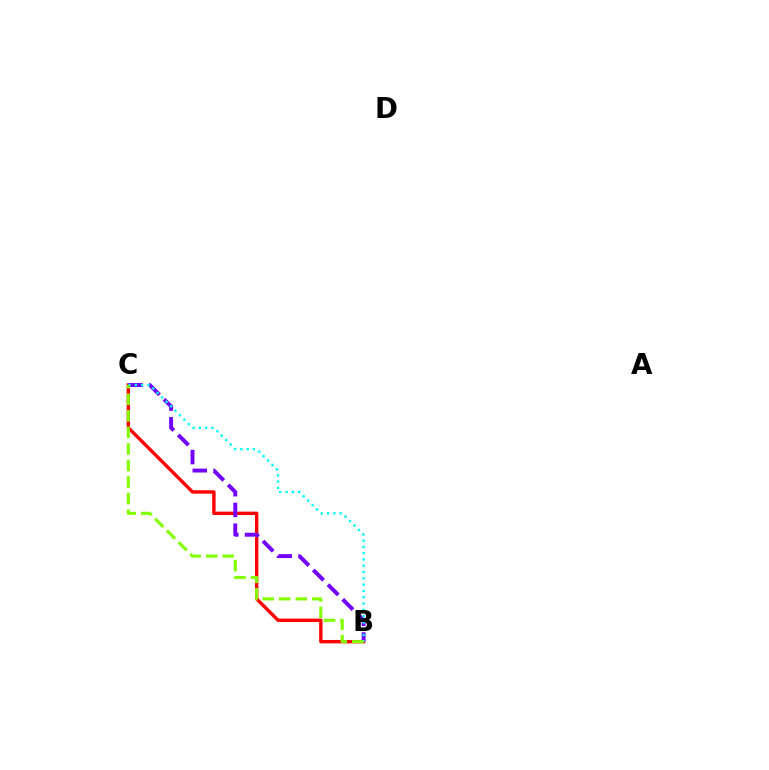{('B', 'C'): [{'color': '#ff0000', 'line_style': 'solid', 'thickness': 2.44}, {'color': '#7200ff', 'line_style': 'dashed', 'thickness': 2.82}, {'color': '#00fff6', 'line_style': 'dotted', 'thickness': 1.71}, {'color': '#84ff00', 'line_style': 'dashed', 'thickness': 2.25}]}